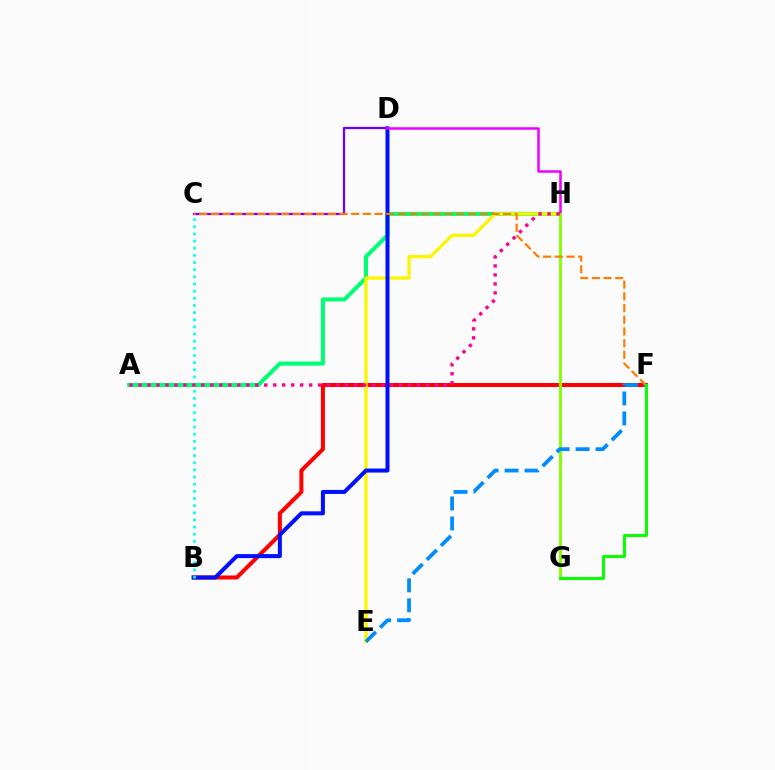{('B', 'F'): [{'color': '#ff0000', 'line_style': 'solid', 'thickness': 2.89}], ('A', 'H'): [{'color': '#00ff74', 'line_style': 'solid', 'thickness': 2.92}, {'color': '#ff0094', 'line_style': 'dotted', 'thickness': 2.44}], ('E', 'H'): [{'color': '#fcf500', 'line_style': 'solid', 'thickness': 2.37}], ('B', 'D'): [{'color': '#0010ff', 'line_style': 'solid', 'thickness': 2.89}], ('C', 'D'): [{'color': '#7200ff', 'line_style': 'solid', 'thickness': 1.64}], ('B', 'C'): [{'color': '#00fff6', 'line_style': 'dotted', 'thickness': 1.94}], ('D', 'H'): [{'color': '#ee00ff', 'line_style': 'solid', 'thickness': 1.82}], ('G', 'H'): [{'color': '#84ff00', 'line_style': 'solid', 'thickness': 2.07}], ('E', 'F'): [{'color': '#008cff', 'line_style': 'dashed', 'thickness': 2.71}], ('C', 'F'): [{'color': '#ff7c00', 'line_style': 'dashed', 'thickness': 1.59}], ('F', 'G'): [{'color': '#08ff00', 'line_style': 'solid', 'thickness': 2.15}]}